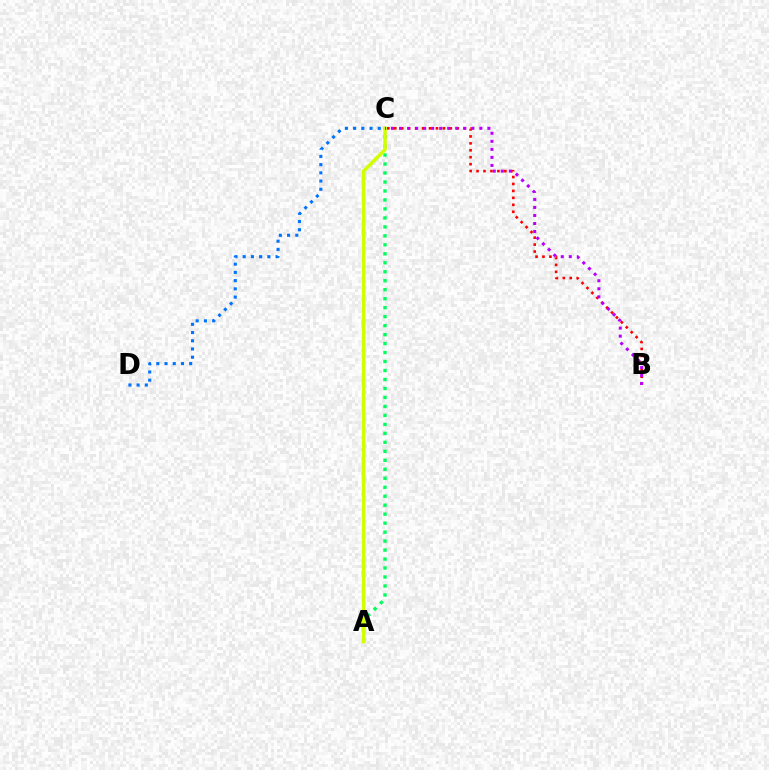{('A', 'C'): [{'color': '#00ff5c', 'line_style': 'dotted', 'thickness': 2.44}, {'color': '#d1ff00', 'line_style': 'solid', 'thickness': 2.54}], ('B', 'C'): [{'color': '#ff0000', 'line_style': 'dotted', 'thickness': 1.89}, {'color': '#b900ff', 'line_style': 'dotted', 'thickness': 2.18}], ('C', 'D'): [{'color': '#0074ff', 'line_style': 'dotted', 'thickness': 2.23}]}